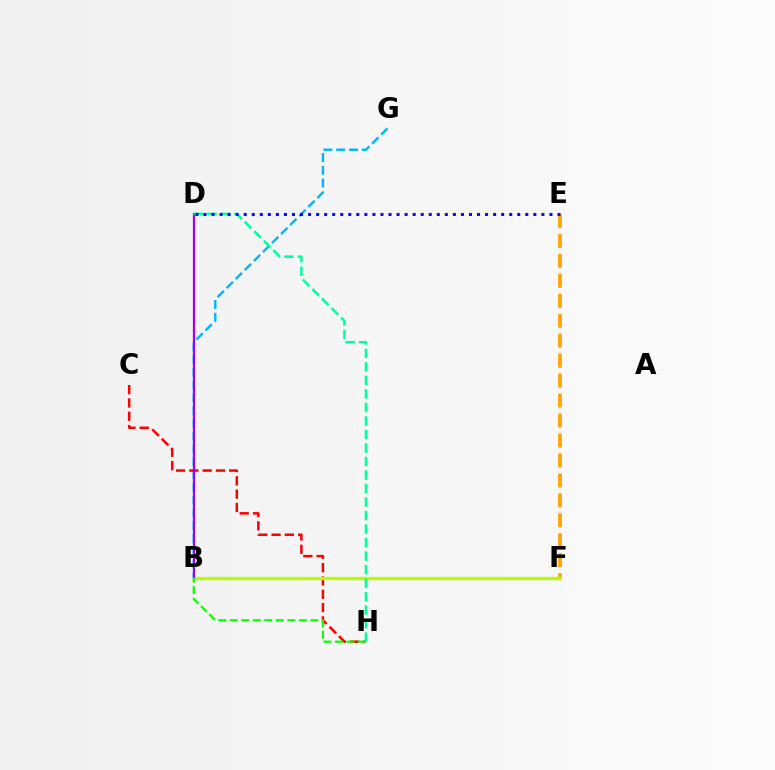{('B', 'D'): [{'color': '#ff00bd', 'line_style': 'solid', 'thickness': 1.58}, {'color': '#9b00ff', 'line_style': 'solid', 'thickness': 1.51}], ('B', 'G'): [{'color': '#00b5ff', 'line_style': 'dashed', 'thickness': 1.74}], ('C', 'H'): [{'color': '#ff0000', 'line_style': 'dashed', 'thickness': 1.81}], ('E', 'F'): [{'color': '#ffa500', 'line_style': 'dashed', 'thickness': 2.71}], ('B', 'F'): [{'color': '#b3ff00', 'line_style': 'solid', 'thickness': 2.39}], ('B', 'H'): [{'color': '#08ff00', 'line_style': 'dashed', 'thickness': 1.56}], ('D', 'H'): [{'color': '#00ff9d', 'line_style': 'dashed', 'thickness': 1.84}], ('D', 'E'): [{'color': '#0010ff', 'line_style': 'dotted', 'thickness': 2.19}]}